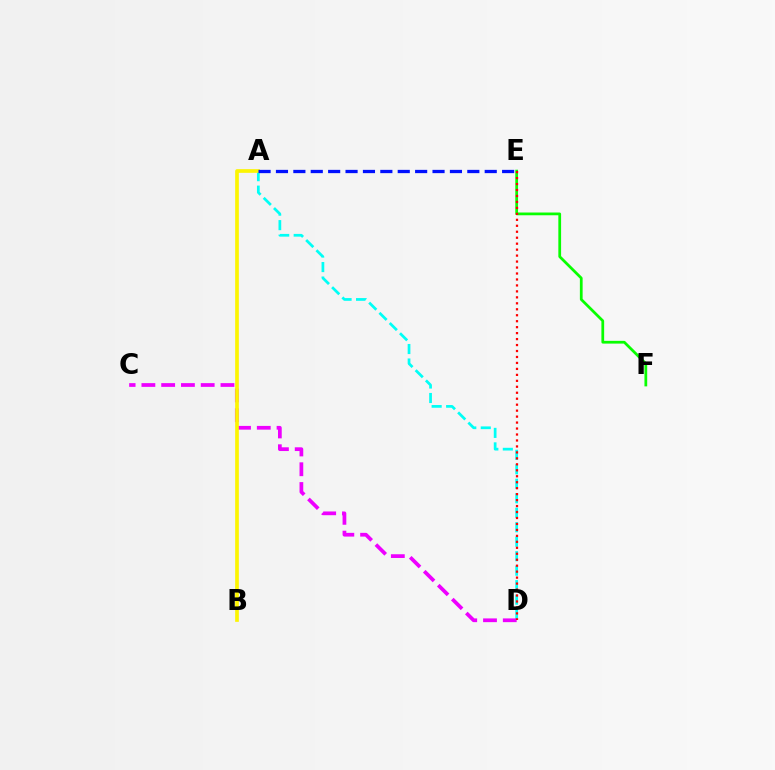{('A', 'D'): [{'color': '#00fff6', 'line_style': 'dashed', 'thickness': 1.97}], ('E', 'F'): [{'color': '#08ff00', 'line_style': 'solid', 'thickness': 1.98}], ('C', 'D'): [{'color': '#ee00ff', 'line_style': 'dashed', 'thickness': 2.69}], ('D', 'E'): [{'color': '#ff0000', 'line_style': 'dotted', 'thickness': 1.62}], ('A', 'B'): [{'color': '#fcf500', 'line_style': 'solid', 'thickness': 2.64}], ('A', 'E'): [{'color': '#0010ff', 'line_style': 'dashed', 'thickness': 2.36}]}